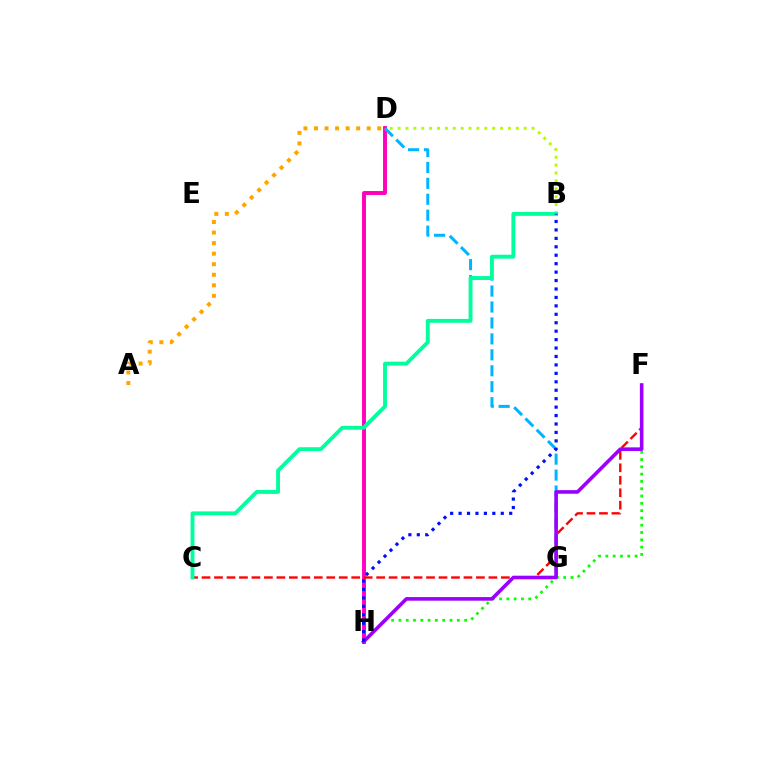{('B', 'D'): [{'color': '#b3ff00', 'line_style': 'dotted', 'thickness': 2.14}], ('A', 'D'): [{'color': '#ffa500', 'line_style': 'dotted', 'thickness': 2.87}], ('D', 'H'): [{'color': '#ff00bd', 'line_style': 'solid', 'thickness': 2.82}], ('D', 'G'): [{'color': '#00b5ff', 'line_style': 'dashed', 'thickness': 2.17}], ('F', 'H'): [{'color': '#08ff00', 'line_style': 'dotted', 'thickness': 1.98}, {'color': '#9b00ff', 'line_style': 'solid', 'thickness': 2.6}], ('C', 'F'): [{'color': '#ff0000', 'line_style': 'dashed', 'thickness': 1.69}], ('B', 'C'): [{'color': '#00ff9d', 'line_style': 'solid', 'thickness': 2.79}], ('B', 'H'): [{'color': '#0010ff', 'line_style': 'dotted', 'thickness': 2.29}]}